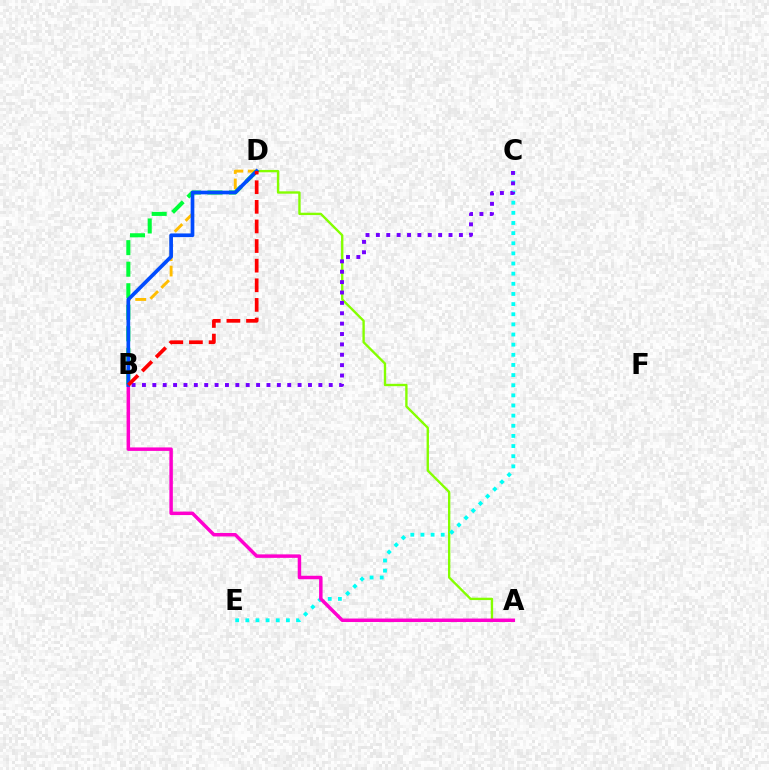{('A', 'D'): [{'color': '#84ff00', 'line_style': 'solid', 'thickness': 1.7}], ('B', 'D'): [{'color': '#ffbd00', 'line_style': 'dashed', 'thickness': 2.09}, {'color': '#00ff39', 'line_style': 'dashed', 'thickness': 2.93}, {'color': '#004bff', 'line_style': 'solid', 'thickness': 2.66}, {'color': '#ff0000', 'line_style': 'dashed', 'thickness': 2.66}], ('C', 'E'): [{'color': '#00fff6', 'line_style': 'dotted', 'thickness': 2.76}], ('B', 'C'): [{'color': '#7200ff', 'line_style': 'dotted', 'thickness': 2.82}], ('A', 'B'): [{'color': '#ff00cf', 'line_style': 'solid', 'thickness': 2.5}]}